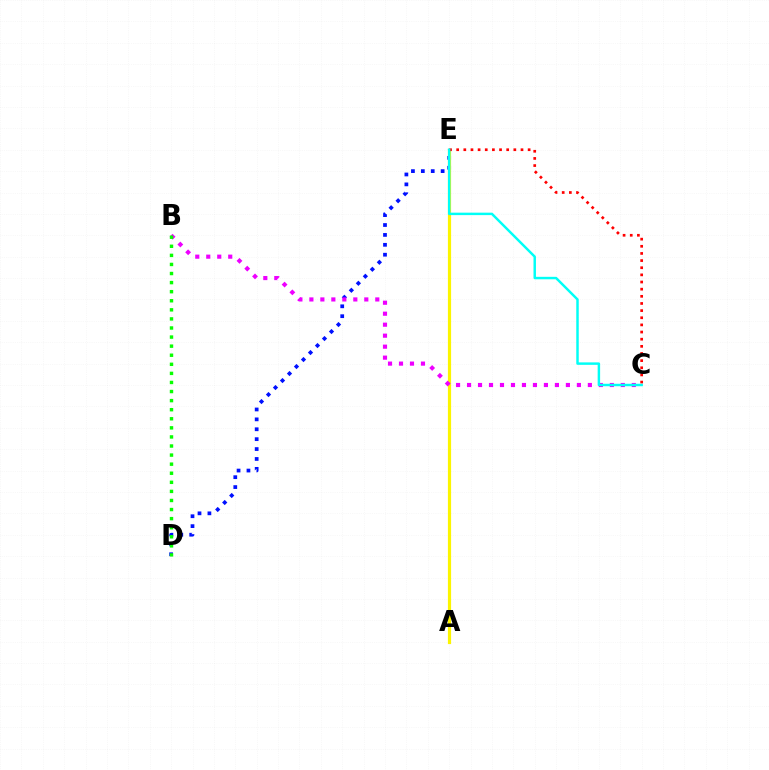{('D', 'E'): [{'color': '#0010ff', 'line_style': 'dotted', 'thickness': 2.69}], ('A', 'E'): [{'color': '#fcf500', 'line_style': 'solid', 'thickness': 2.3}], ('C', 'E'): [{'color': '#ff0000', 'line_style': 'dotted', 'thickness': 1.94}, {'color': '#00fff6', 'line_style': 'solid', 'thickness': 1.77}], ('B', 'C'): [{'color': '#ee00ff', 'line_style': 'dotted', 'thickness': 2.98}], ('B', 'D'): [{'color': '#08ff00', 'line_style': 'dotted', 'thickness': 2.47}]}